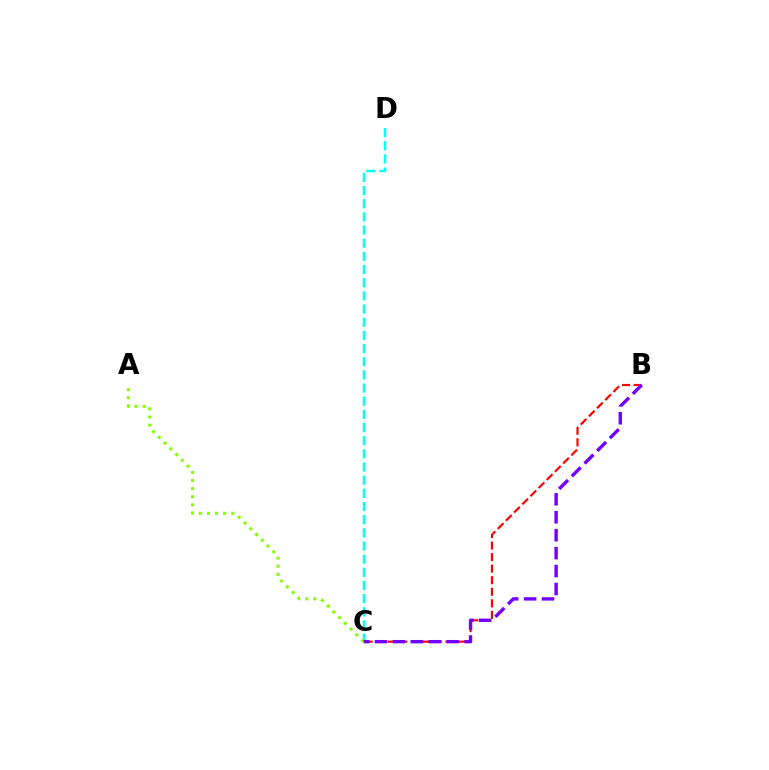{('C', 'D'): [{'color': '#00fff6', 'line_style': 'dashed', 'thickness': 1.79}], ('B', 'C'): [{'color': '#ff0000', 'line_style': 'dashed', 'thickness': 1.57}, {'color': '#7200ff', 'line_style': 'dashed', 'thickness': 2.44}], ('A', 'C'): [{'color': '#84ff00', 'line_style': 'dotted', 'thickness': 2.21}]}